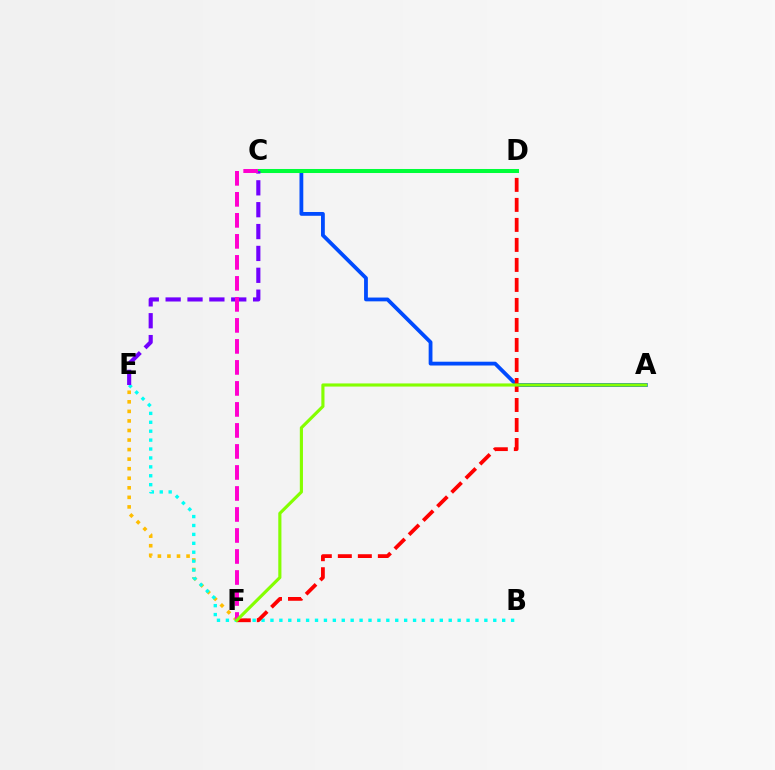{('A', 'C'): [{'color': '#004bff', 'line_style': 'solid', 'thickness': 2.74}], ('E', 'F'): [{'color': '#ffbd00', 'line_style': 'dotted', 'thickness': 2.6}], ('B', 'E'): [{'color': '#00fff6', 'line_style': 'dotted', 'thickness': 2.42}], ('D', 'F'): [{'color': '#ff0000', 'line_style': 'dashed', 'thickness': 2.72}], ('C', 'D'): [{'color': '#00ff39', 'line_style': 'solid', 'thickness': 2.9}], ('C', 'E'): [{'color': '#7200ff', 'line_style': 'dashed', 'thickness': 2.97}], ('C', 'F'): [{'color': '#ff00cf', 'line_style': 'dashed', 'thickness': 2.85}], ('A', 'F'): [{'color': '#84ff00', 'line_style': 'solid', 'thickness': 2.26}]}